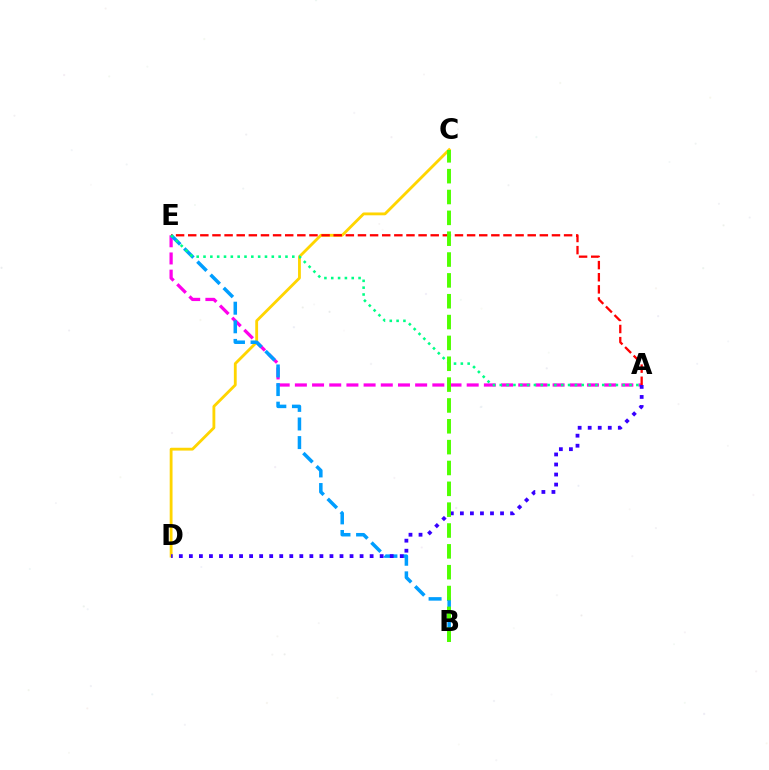{('A', 'E'): [{'color': '#ff00ed', 'line_style': 'dashed', 'thickness': 2.33}, {'color': '#ff0000', 'line_style': 'dashed', 'thickness': 1.65}, {'color': '#00ff86', 'line_style': 'dotted', 'thickness': 1.86}], ('C', 'D'): [{'color': '#ffd500', 'line_style': 'solid', 'thickness': 2.04}], ('B', 'E'): [{'color': '#009eff', 'line_style': 'dashed', 'thickness': 2.53}], ('A', 'D'): [{'color': '#3700ff', 'line_style': 'dotted', 'thickness': 2.73}], ('B', 'C'): [{'color': '#4fff00', 'line_style': 'dashed', 'thickness': 2.83}]}